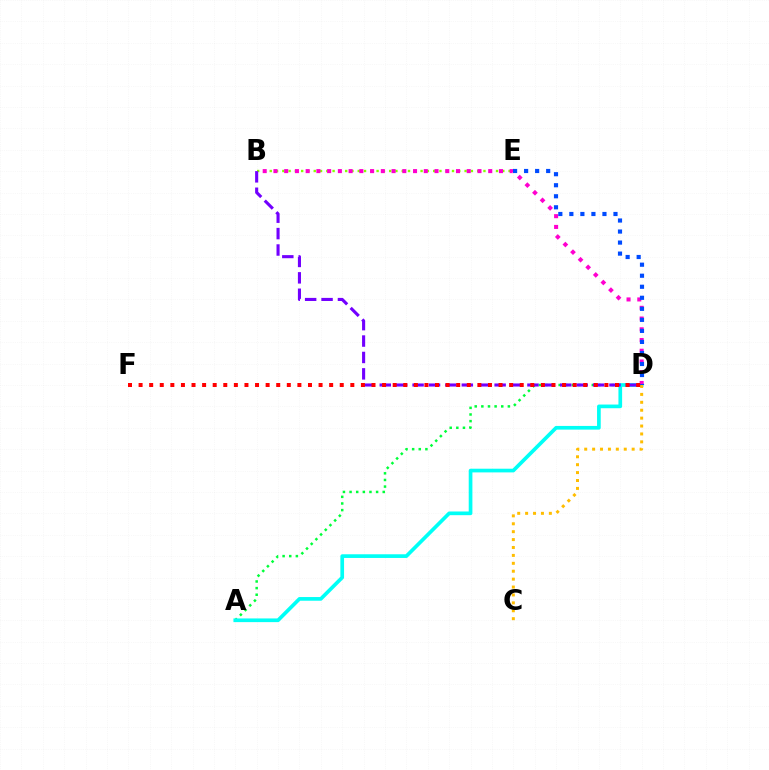{('B', 'E'): [{'color': '#84ff00', 'line_style': 'dotted', 'thickness': 1.71}], ('A', 'D'): [{'color': '#00ff39', 'line_style': 'dotted', 'thickness': 1.8}, {'color': '#00fff6', 'line_style': 'solid', 'thickness': 2.65}], ('B', 'D'): [{'color': '#ff00cf', 'line_style': 'dotted', 'thickness': 2.92}, {'color': '#7200ff', 'line_style': 'dashed', 'thickness': 2.23}], ('D', 'E'): [{'color': '#004bff', 'line_style': 'dotted', 'thickness': 3.0}], ('C', 'D'): [{'color': '#ffbd00', 'line_style': 'dotted', 'thickness': 2.15}], ('D', 'F'): [{'color': '#ff0000', 'line_style': 'dotted', 'thickness': 2.88}]}